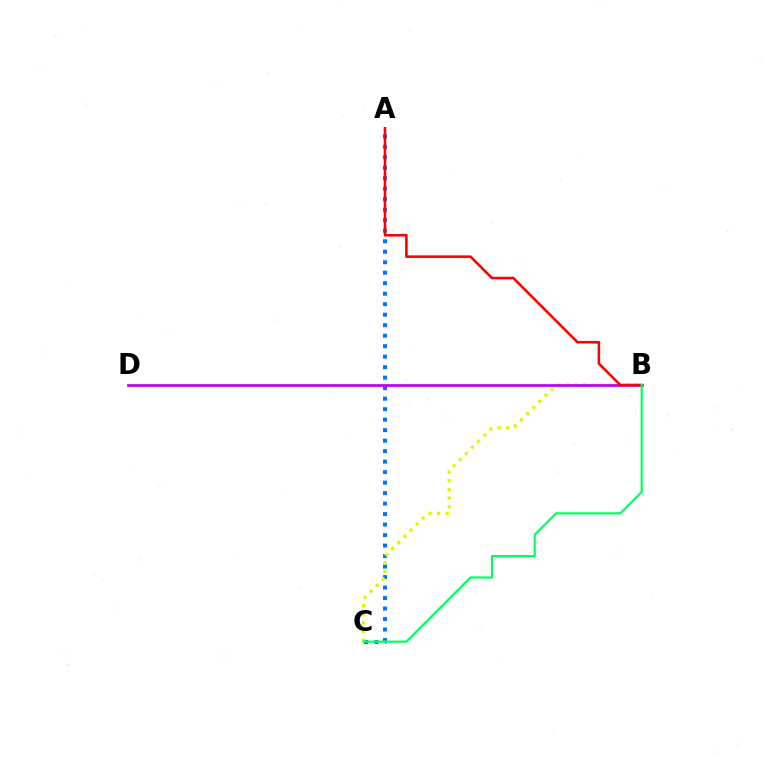{('A', 'C'): [{'color': '#0074ff', 'line_style': 'dotted', 'thickness': 2.85}], ('B', 'C'): [{'color': '#d1ff00', 'line_style': 'dotted', 'thickness': 2.35}, {'color': '#00ff5c', 'line_style': 'solid', 'thickness': 1.57}], ('B', 'D'): [{'color': '#b900ff', 'line_style': 'solid', 'thickness': 1.95}], ('A', 'B'): [{'color': '#ff0000', 'line_style': 'solid', 'thickness': 1.86}]}